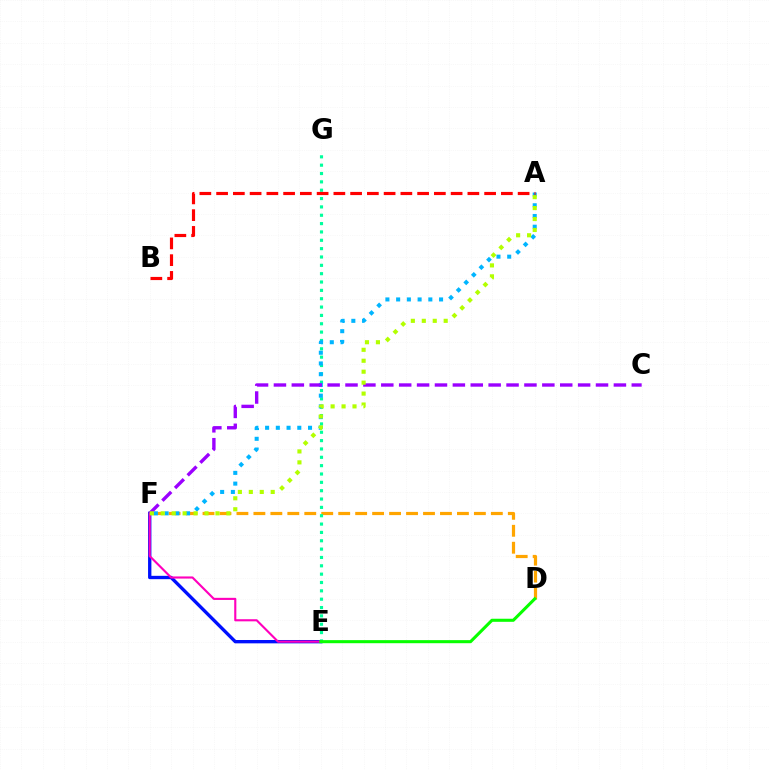{('E', 'F'): [{'color': '#0010ff', 'line_style': 'solid', 'thickness': 2.41}, {'color': '#ff00bd', 'line_style': 'solid', 'thickness': 1.53}], ('D', 'F'): [{'color': '#ffa500', 'line_style': 'dashed', 'thickness': 2.3}], ('E', 'G'): [{'color': '#00ff9d', 'line_style': 'dotted', 'thickness': 2.27}], ('A', 'F'): [{'color': '#00b5ff', 'line_style': 'dotted', 'thickness': 2.92}, {'color': '#b3ff00', 'line_style': 'dotted', 'thickness': 2.97}], ('C', 'F'): [{'color': '#9b00ff', 'line_style': 'dashed', 'thickness': 2.43}], ('D', 'E'): [{'color': '#08ff00', 'line_style': 'solid', 'thickness': 2.21}], ('A', 'B'): [{'color': '#ff0000', 'line_style': 'dashed', 'thickness': 2.28}]}